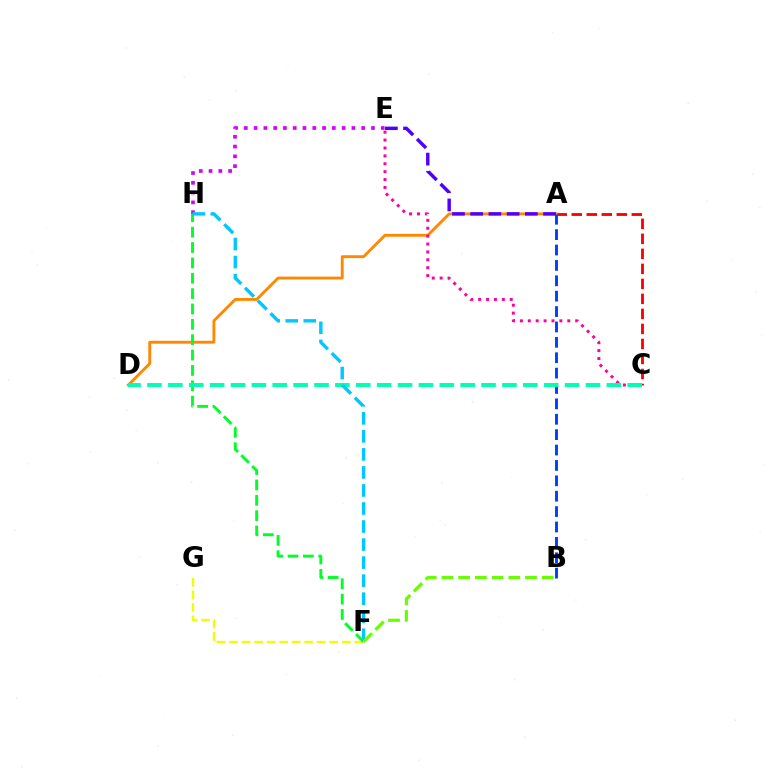{('A', 'C'): [{'color': '#ff0000', 'line_style': 'dashed', 'thickness': 2.04}], ('E', 'H'): [{'color': '#d600ff', 'line_style': 'dotted', 'thickness': 2.66}], ('A', 'D'): [{'color': '#ff8800', 'line_style': 'solid', 'thickness': 2.06}], ('F', 'G'): [{'color': '#eeff00', 'line_style': 'dashed', 'thickness': 1.7}], ('A', 'E'): [{'color': '#4f00ff', 'line_style': 'dashed', 'thickness': 2.48}], ('A', 'B'): [{'color': '#003fff', 'line_style': 'dashed', 'thickness': 2.09}], ('C', 'E'): [{'color': '#ff00a0', 'line_style': 'dotted', 'thickness': 2.14}], ('F', 'H'): [{'color': '#00ff27', 'line_style': 'dashed', 'thickness': 2.09}, {'color': '#00c7ff', 'line_style': 'dashed', 'thickness': 2.45}], ('C', 'D'): [{'color': '#00ffaf', 'line_style': 'dashed', 'thickness': 2.84}], ('B', 'F'): [{'color': '#66ff00', 'line_style': 'dashed', 'thickness': 2.27}]}